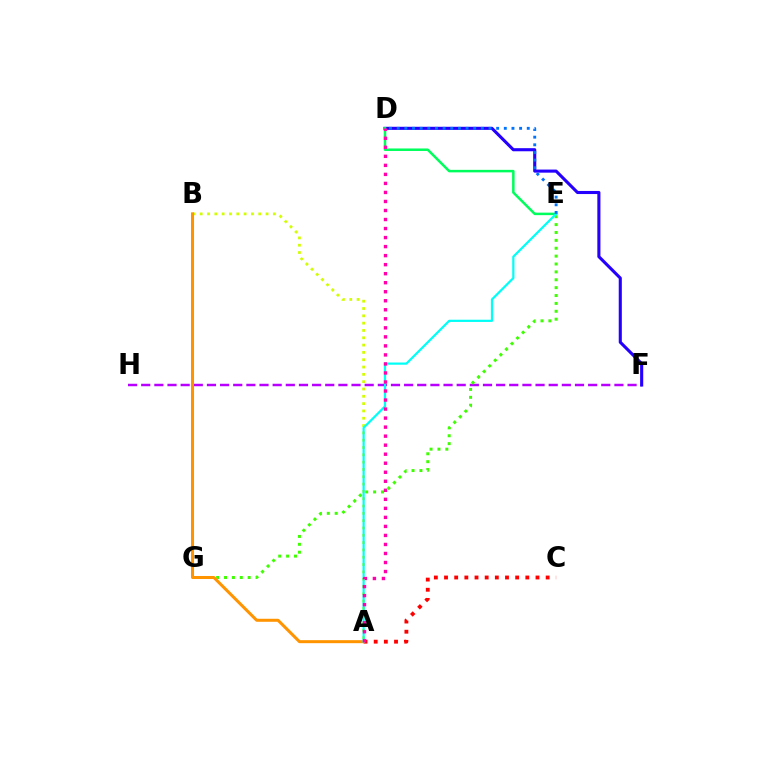{('F', 'H'): [{'color': '#b900ff', 'line_style': 'dashed', 'thickness': 1.79}], ('A', 'B'): [{'color': '#d1ff00', 'line_style': 'dotted', 'thickness': 1.99}, {'color': '#ff9400', 'line_style': 'solid', 'thickness': 2.17}], ('D', 'F'): [{'color': '#2500ff', 'line_style': 'solid', 'thickness': 2.23}], ('E', 'G'): [{'color': '#3dff00', 'line_style': 'dotted', 'thickness': 2.14}], ('A', 'C'): [{'color': '#ff0000', 'line_style': 'dotted', 'thickness': 2.76}], ('D', 'E'): [{'color': '#00ff5c', 'line_style': 'solid', 'thickness': 1.81}, {'color': '#0074ff', 'line_style': 'dotted', 'thickness': 2.08}], ('A', 'E'): [{'color': '#00fff6', 'line_style': 'solid', 'thickness': 1.59}], ('A', 'D'): [{'color': '#ff00ac', 'line_style': 'dotted', 'thickness': 2.45}]}